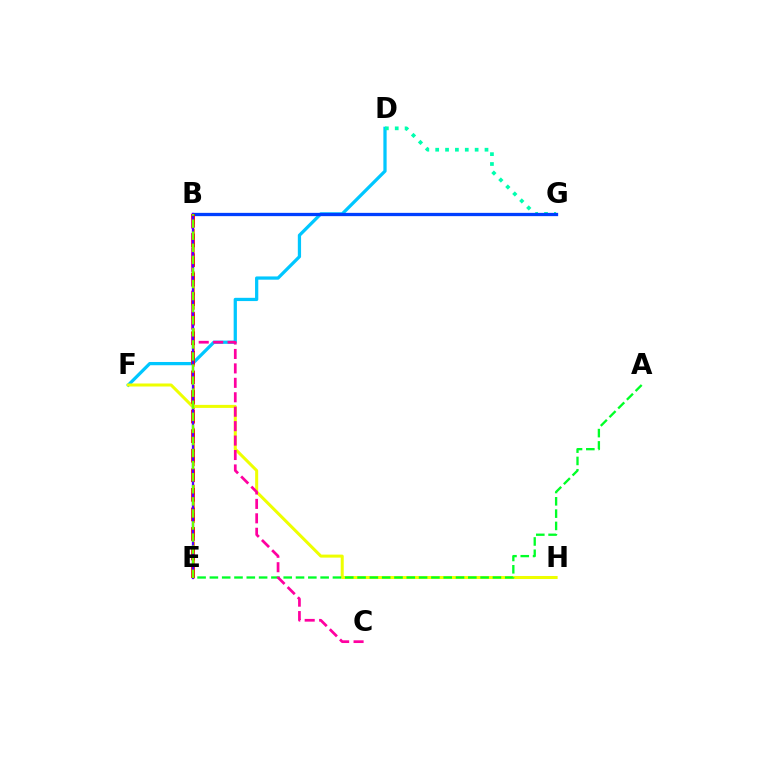{('D', 'F'): [{'color': '#00c7ff', 'line_style': 'solid', 'thickness': 2.34}], ('B', 'E'): [{'color': '#d600ff', 'line_style': 'solid', 'thickness': 1.58}, {'color': '#ff8800', 'line_style': 'dashed', 'thickness': 1.93}, {'color': '#ff0000', 'line_style': 'dashed', 'thickness': 2.66}, {'color': '#4f00ff', 'line_style': 'solid', 'thickness': 1.54}, {'color': '#66ff00', 'line_style': 'dashed', 'thickness': 1.64}], ('D', 'G'): [{'color': '#00ffaf', 'line_style': 'dotted', 'thickness': 2.68}], ('B', 'G'): [{'color': '#003fff', 'line_style': 'solid', 'thickness': 2.36}], ('F', 'H'): [{'color': '#eeff00', 'line_style': 'solid', 'thickness': 2.17}], ('A', 'E'): [{'color': '#00ff27', 'line_style': 'dashed', 'thickness': 1.67}], ('B', 'C'): [{'color': '#ff00a0', 'line_style': 'dashed', 'thickness': 1.96}]}